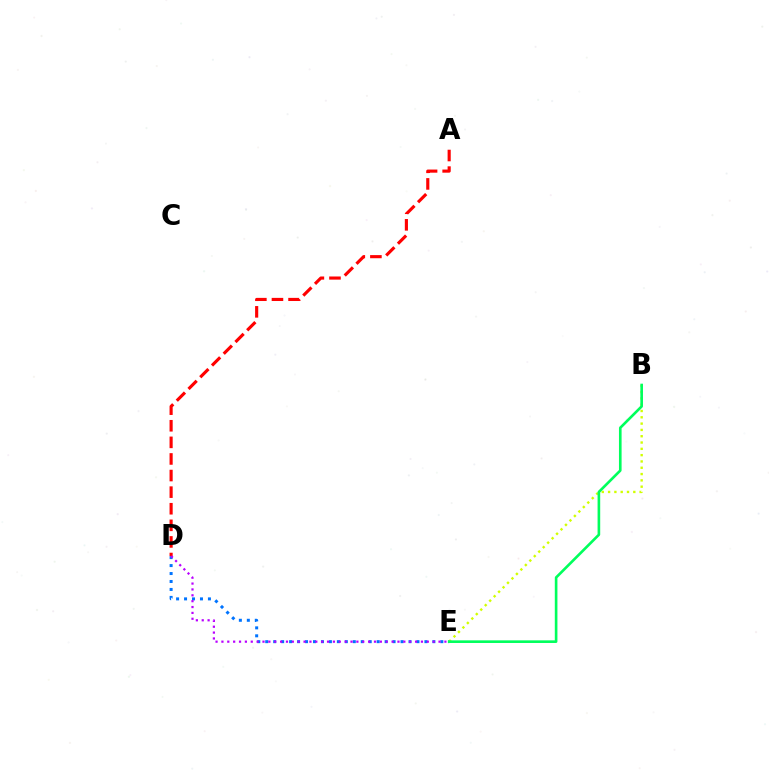{('D', 'E'): [{'color': '#0074ff', 'line_style': 'dotted', 'thickness': 2.16}, {'color': '#b900ff', 'line_style': 'dotted', 'thickness': 1.59}], ('B', 'E'): [{'color': '#d1ff00', 'line_style': 'dotted', 'thickness': 1.71}, {'color': '#00ff5c', 'line_style': 'solid', 'thickness': 1.89}], ('A', 'D'): [{'color': '#ff0000', 'line_style': 'dashed', 'thickness': 2.25}]}